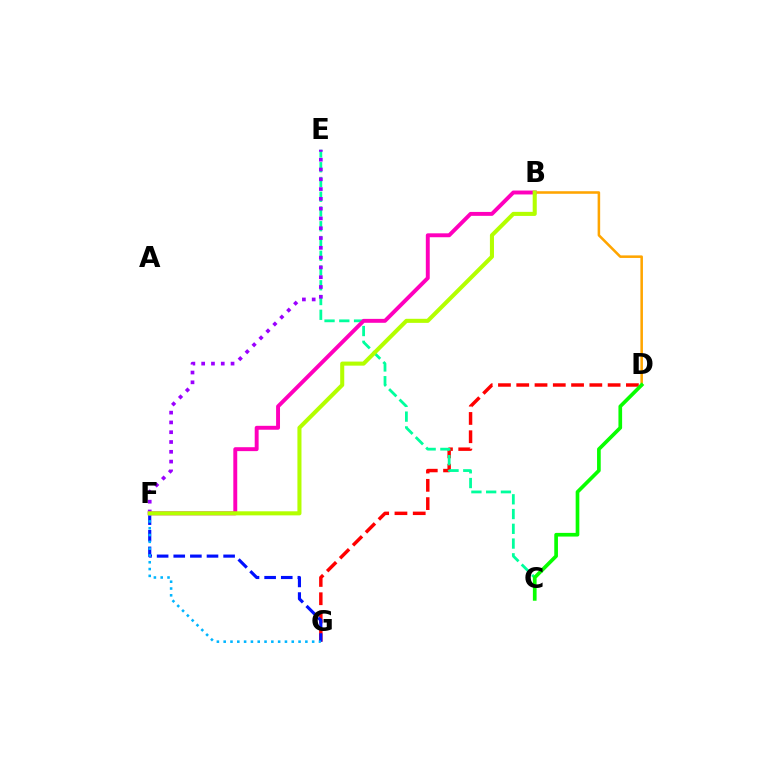{('D', 'G'): [{'color': '#ff0000', 'line_style': 'dashed', 'thickness': 2.48}], ('F', 'G'): [{'color': '#0010ff', 'line_style': 'dashed', 'thickness': 2.26}, {'color': '#00b5ff', 'line_style': 'dotted', 'thickness': 1.85}], ('B', 'D'): [{'color': '#ffa500', 'line_style': 'solid', 'thickness': 1.84}], ('C', 'E'): [{'color': '#00ff9d', 'line_style': 'dashed', 'thickness': 2.0}], ('E', 'F'): [{'color': '#9b00ff', 'line_style': 'dotted', 'thickness': 2.66}], ('B', 'F'): [{'color': '#ff00bd', 'line_style': 'solid', 'thickness': 2.82}, {'color': '#b3ff00', 'line_style': 'solid', 'thickness': 2.93}], ('C', 'D'): [{'color': '#08ff00', 'line_style': 'solid', 'thickness': 2.65}]}